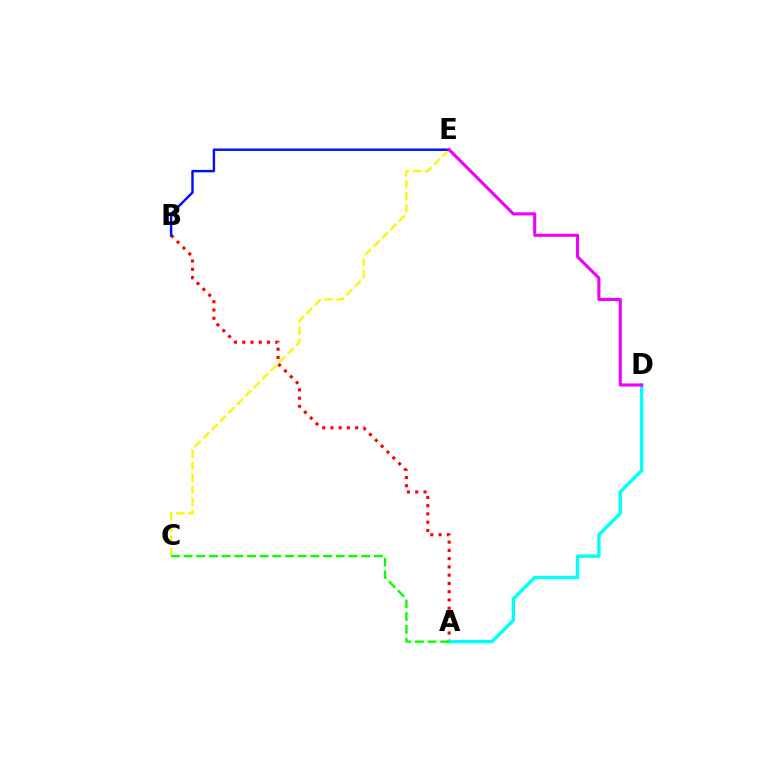{('A', 'B'): [{'color': '#ff0000', 'line_style': 'dotted', 'thickness': 2.24}], ('C', 'E'): [{'color': '#fcf500', 'line_style': 'dashed', 'thickness': 1.62}], ('A', 'D'): [{'color': '#00fff6', 'line_style': 'solid', 'thickness': 2.42}], ('B', 'E'): [{'color': '#0010ff', 'line_style': 'solid', 'thickness': 1.76}], ('A', 'C'): [{'color': '#08ff00', 'line_style': 'dashed', 'thickness': 1.72}], ('D', 'E'): [{'color': '#ee00ff', 'line_style': 'solid', 'thickness': 2.23}]}